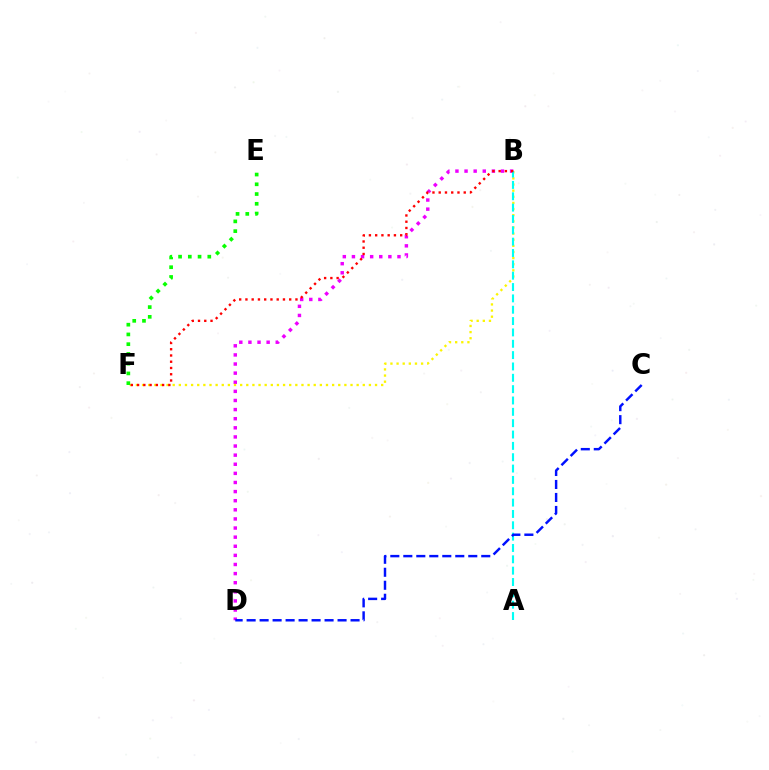{('B', 'D'): [{'color': '#ee00ff', 'line_style': 'dotted', 'thickness': 2.48}], ('B', 'F'): [{'color': '#fcf500', 'line_style': 'dotted', 'thickness': 1.67}, {'color': '#ff0000', 'line_style': 'dotted', 'thickness': 1.7}], ('A', 'B'): [{'color': '#00fff6', 'line_style': 'dashed', 'thickness': 1.54}], ('C', 'D'): [{'color': '#0010ff', 'line_style': 'dashed', 'thickness': 1.76}], ('E', 'F'): [{'color': '#08ff00', 'line_style': 'dotted', 'thickness': 2.65}]}